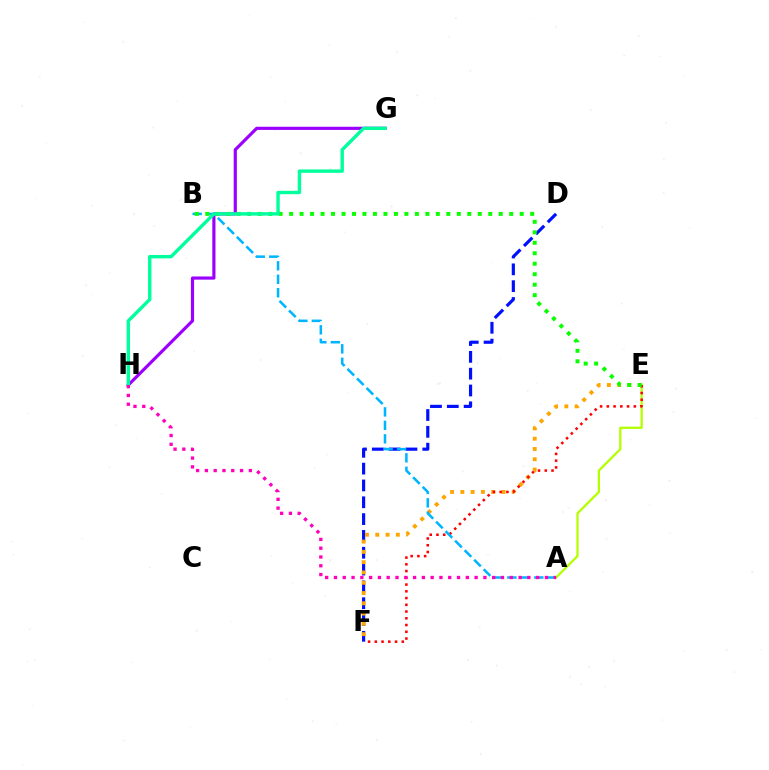{('D', 'F'): [{'color': '#0010ff', 'line_style': 'dashed', 'thickness': 2.29}], ('E', 'F'): [{'color': '#ffa500', 'line_style': 'dotted', 'thickness': 2.79}, {'color': '#ff0000', 'line_style': 'dotted', 'thickness': 1.83}], ('A', 'E'): [{'color': '#b3ff00', 'line_style': 'solid', 'thickness': 1.63}], ('G', 'H'): [{'color': '#9b00ff', 'line_style': 'solid', 'thickness': 2.28}, {'color': '#00ff9d', 'line_style': 'solid', 'thickness': 2.44}], ('A', 'B'): [{'color': '#00b5ff', 'line_style': 'dashed', 'thickness': 1.83}], ('B', 'E'): [{'color': '#08ff00', 'line_style': 'dotted', 'thickness': 2.85}], ('A', 'H'): [{'color': '#ff00bd', 'line_style': 'dotted', 'thickness': 2.39}]}